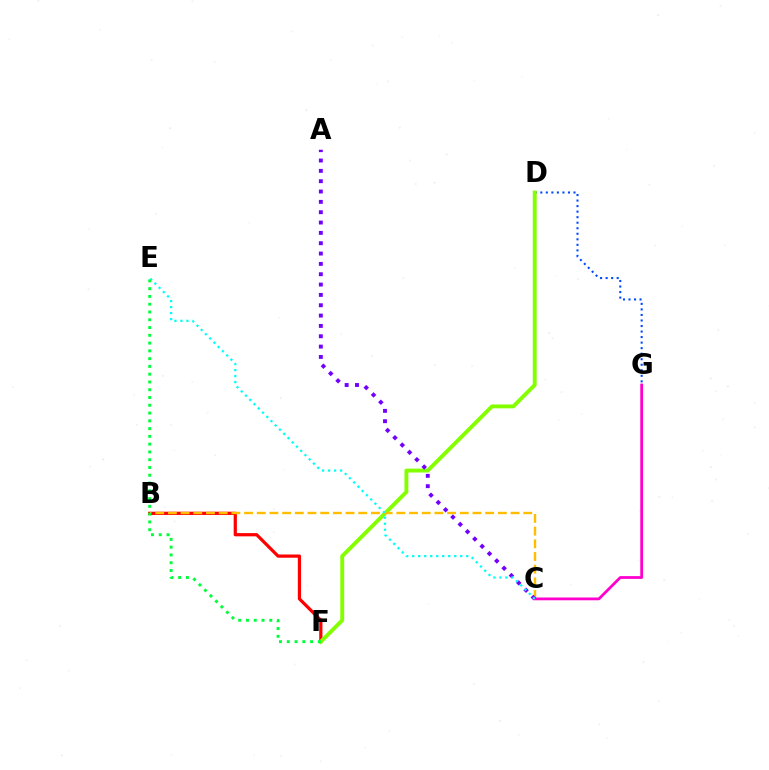{('B', 'F'): [{'color': '#ff0000', 'line_style': 'solid', 'thickness': 2.32}], ('D', 'G'): [{'color': '#004bff', 'line_style': 'dotted', 'thickness': 1.5}], ('D', 'F'): [{'color': '#84ff00', 'line_style': 'solid', 'thickness': 2.81}], ('B', 'C'): [{'color': '#ffbd00', 'line_style': 'dashed', 'thickness': 1.72}], ('A', 'C'): [{'color': '#7200ff', 'line_style': 'dotted', 'thickness': 2.81}], ('C', 'G'): [{'color': '#ff00cf', 'line_style': 'solid', 'thickness': 2.0}], ('C', 'E'): [{'color': '#00fff6', 'line_style': 'dotted', 'thickness': 1.63}], ('E', 'F'): [{'color': '#00ff39', 'line_style': 'dotted', 'thickness': 2.11}]}